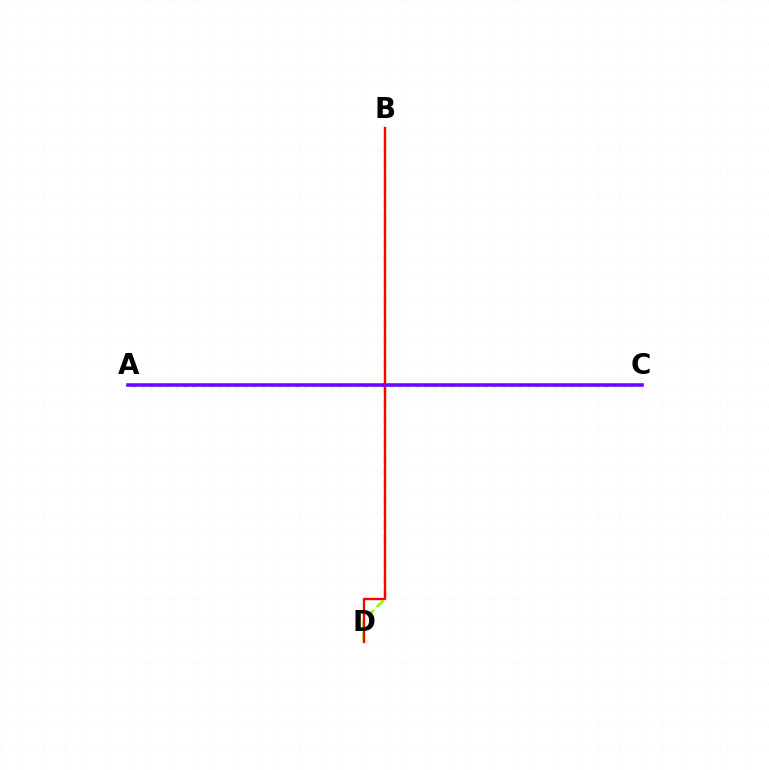{('B', 'D'): [{'color': '#84ff00', 'line_style': 'dashed', 'thickness': 1.82}, {'color': '#ff0000', 'line_style': 'solid', 'thickness': 1.7}], ('A', 'C'): [{'color': '#00fff6', 'line_style': 'dotted', 'thickness': 2.33}, {'color': '#7200ff', 'line_style': 'solid', 'thickness': 2.56}]}